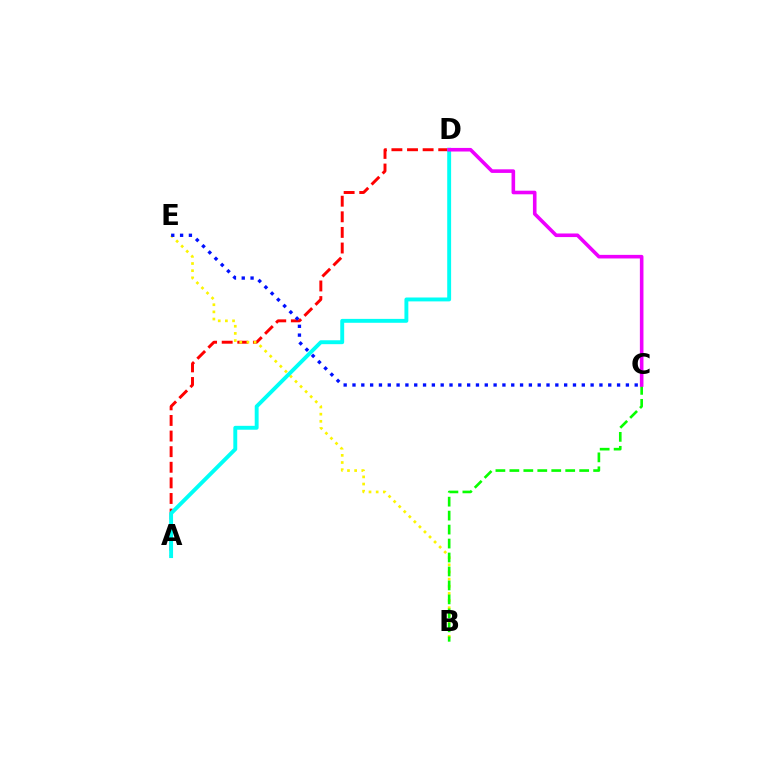{('A', 'D'): [{'color': '#ff0000', 'line_style': 'dashed', 'thickness': 2.12}, {'color': '#00fff6', 'line_style': 'solid', 'thickness': 2.81}], ('B', 'E'): [{'color': '#fcf500', 'line_style': 'dotted', 'thickness': 1.94}], ('B', 'C'): [{'color': '#08ff00', 'line_style': 'dashed', 'thickness': 1.9}], ('C', 'E'): [{'color': '#0010ff', 'line_style': 'dotted', 'thickness': 2.4}], ('C', 'D'): [{'color': '#ee00ff', 'line_style': 'solid', 'thickness': 2.59}]}